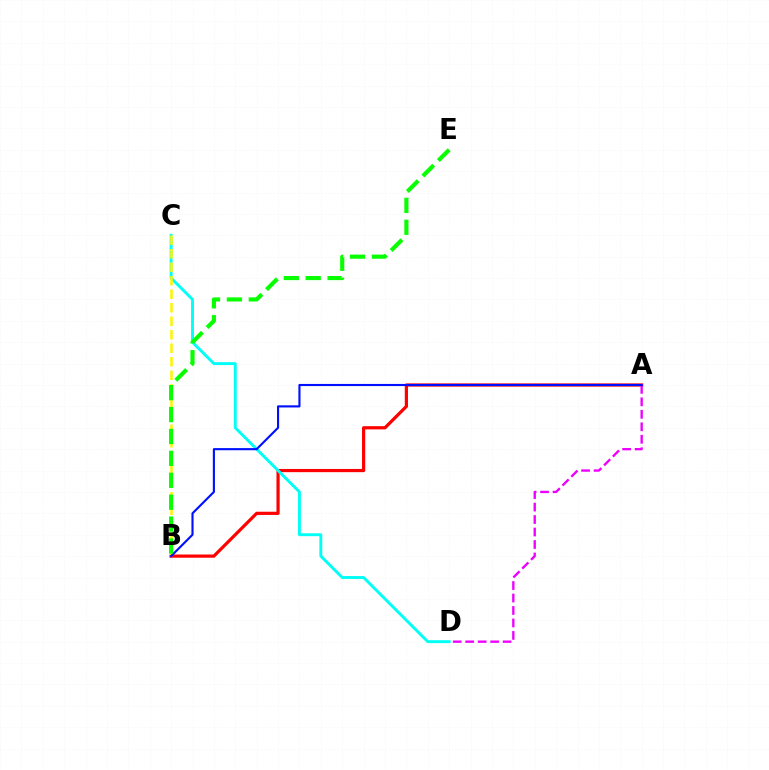{('A', 'B'): [{'color': '#ff0000', 'line_style': 'solid', 'thickness': 2.3}, {'color': '#0010ff', 'line_style': 'solid', 'thickness': 1.54}], ('C', 'D'): [{'color': '#00fff6', 'line_style': 'solid', 'thickness': 2.09}], ('B', 'C'): [{'color': '#fcf500', 'line_style': 'dashed', 'thickness': 1.83}], ('A', 'D'): [{'color': '#ee00ff', 'line_style': 'dashed', 'thickness': 1.69}], ('B', 'E'): [{'color': '#08ff00', 'line_style': 'dashed', 'thickness': 2.98}]}